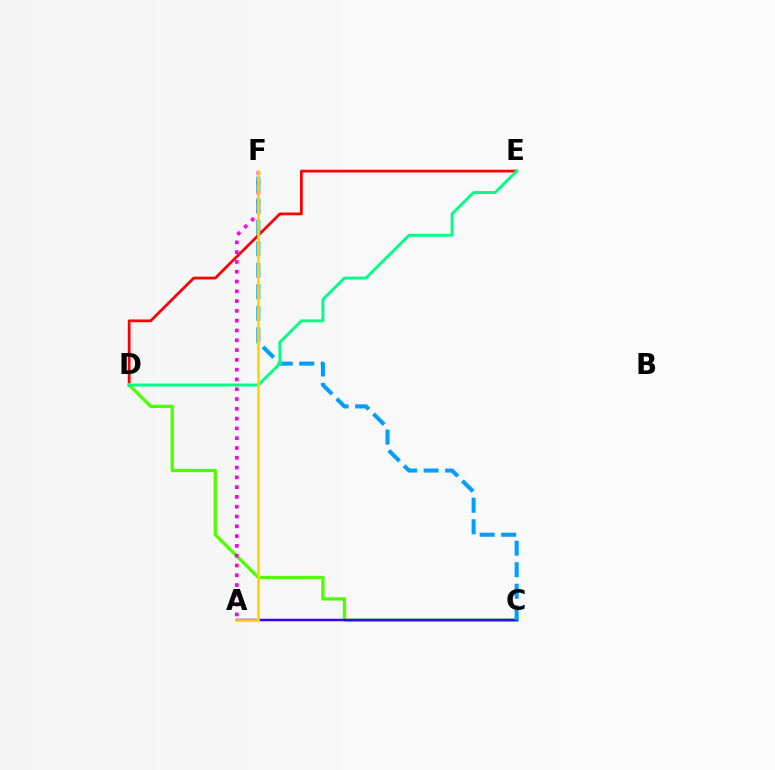{('D', 'E'): [{'color': '#ff0000', 'line_style': 'solid', 'thickness': 1.99}, {'color': '#00ff86', 'line_style': 'solid', 'thickness': 2.09}], ('C', 'D'): [{'color': '#4fff00', 'line_style': 'solid', 'thickness': 2.38}], ('A', 'F'): [{'color': '#ff00ed', 'line_style': 'dotted', 'thickness': 2.66}, {'color': '#ffd500', 'line_style': 'solid', 'thickness': 1.92}], ('A', 'C'): [{'color': '#3700ff', 'line_style': 'solid', 'thickness': 1.79}], ('C', 'F'): [{'color': '#009eff', 'line_style': 'dashed', 'thickness': 2.92}]}